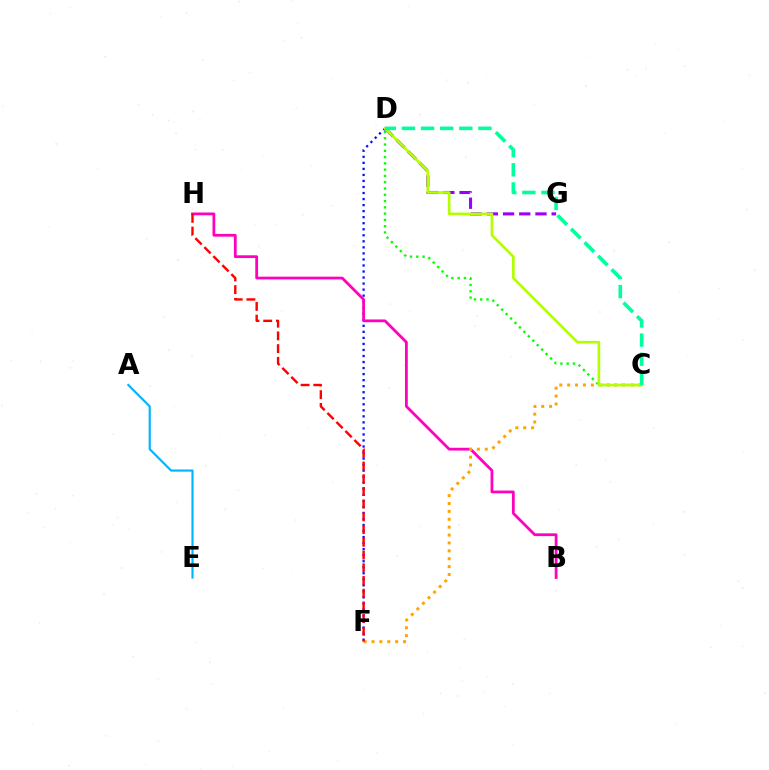{('C', 'D'): [{'color': '#08ff00', 'line_style': 'dotted', 'thickness': 1.71}, {'color': '#b3ff00', 'line_style': 'solid', 'thickness': 1.92}, {'color': '#00ff9d', 'line_style': 'dashed', 'thickness': 2.6}], ('D', 'F'): [{'color': '#0010ff', 'line_style': 'dotted', 'thickness': 1.64}], ('D', 'G'): [{'color': '#9b00ff', 'line_style': 'dashed', 'thickness': 2.2}], ('B', 'H'): [{'color': '#ff00bd', 'line_style': 'solid', 'thickness': 2.0}], ('C', 'F'): [{'color': '#ffa500', 'line_style': 'dotted', 'thickness': 2.14}], ('A', 'E'): [{'color': '#00b5ff', 'line_style': 'solid', 'thickness': 1.56}], ('F', 'H'): [{'color': '#ff0000', 'line_style': 'dashed', 'thickness': 1.73}]}